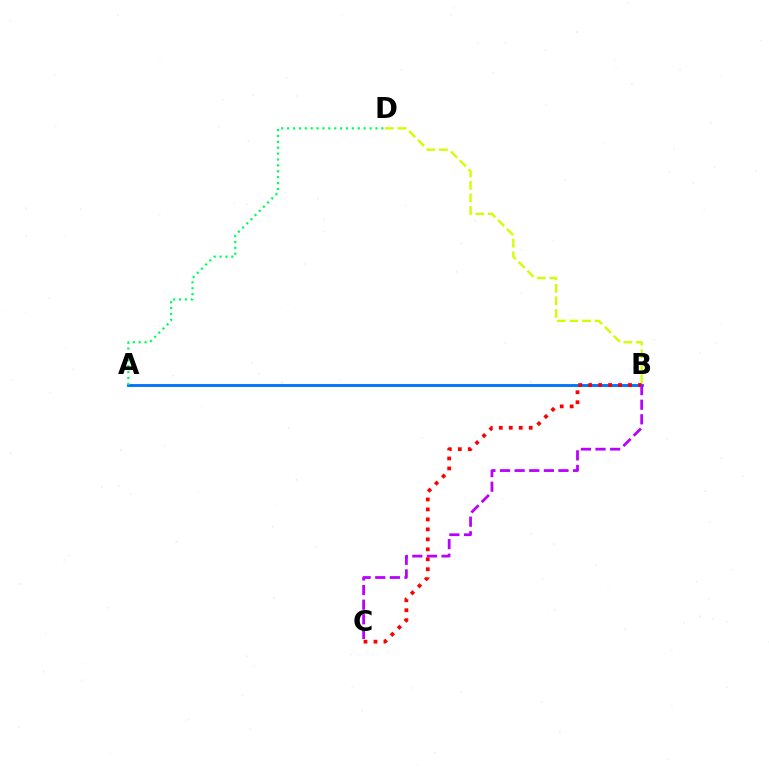{('A', 'B'): [{'color': '#0074ff', 'line_style': 'solid', 'thickness': 2.07}], ('B', 'D'): [{'color': '#d1ff00', 'line_style': 'dashed', 'thickness': 1.71}], ('B', 'C'): [{'color': '#ff0000', 'line_style': 'dotted', 'thickness': 2.71}, {'color': '#b900ff', 'line_style': 'dashed', 'thickness': 1.99}], ('A', 'D'): [{'color': '#00ff5c', 'line_style': 'dotted', 'thickness': 1.6}]}